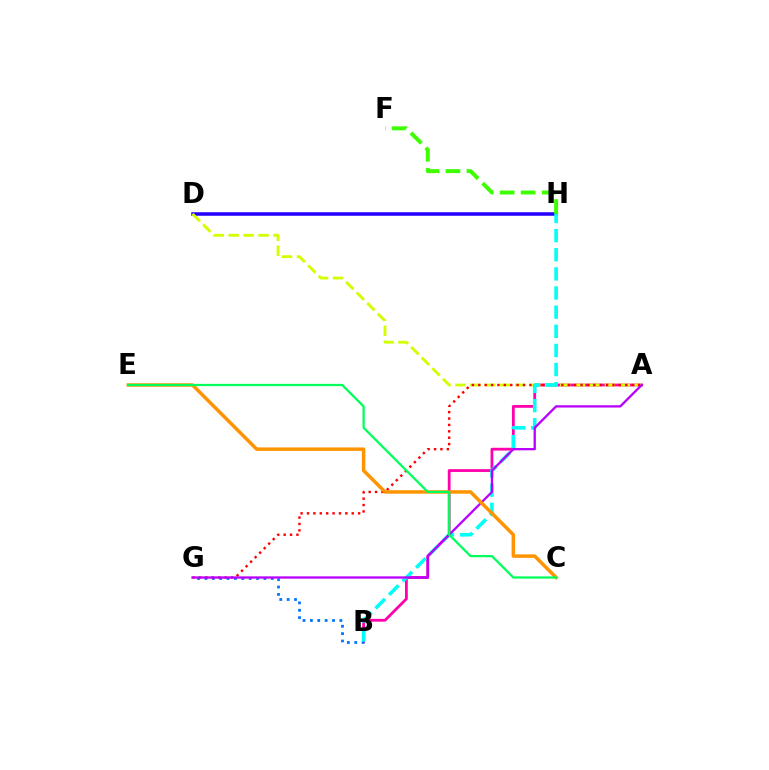{('A', 'B'): [{'color': '#ff00ac', 'line_style': 'solid', 'thickness': 2.01}], ('D', 'H'): [{'color': '#2500ff', 'line_style': 'solid', 'thickness': 2.54}], ('A', 'D'): [{'color': '#d1ff00', 'line_style': 'dashed', 'thickness': 2.03}], ('B', 'G'): [{'color': '#0074ff', 'line_style': 'dotted', 'thickness': 2.0}], ('A', 'G'): [{'color': '#ff0000', 'line_style': 'dotted', 'thickness': 1.74}, {'color': '#b900ff', 'line_style': 'solid', 'thickness': 1.65}], ('B', 'H'): [{'color': '#00fff6', 'line_style': 'dashed', 'thickness': 2.6}], ('F', 'H'): [{'color': '#3dff00', 'line_style': 'dashed', 'thickness': 2.85}], ('C', 'E'): [{'color': '#ff9400', 'line_style': 'solid', 'thickness': 2.5}, {'color': '#00ff5c', 'line_style': 'solid', 'thickness': 1.63}]}